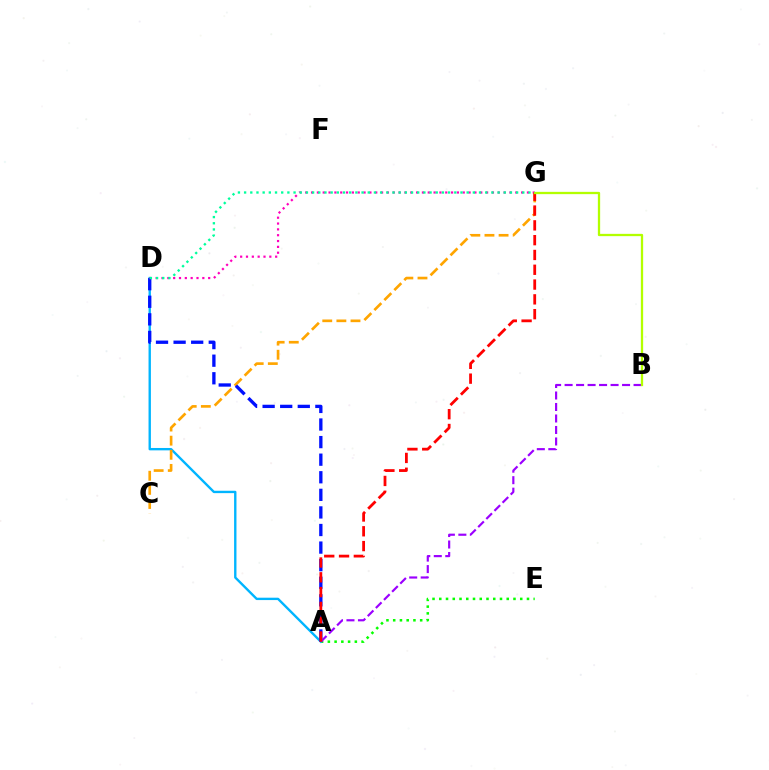{('A', 'E'): [{'color': '#08ff00', 'line_style': 'dotted', 'thickness': 1.83}], ('A', 'D'): [{'color': '#00b5ff', 'line_style': 'solid', 'thickness': 1.71}, {'color': '#0010ff', 'line_style': 'dashed', 'thickness': 2.39}], ('C', 'G'): [{'color': '#ffa500', 'line_style': 'dashed', 'thickness': 1.92}], ('A', 'B'): [{'color': '#9b00ff', 'line_style': 'dashed', 'thickness': 1.56}], ('D', 'G'): [{'color': '#ff00bd', 'line_style': 'dotted', 'thickness': 1.59}, {'color': '#00ff9d', 'line_style': 'dotted', 'thickness': 1.68}], ('A', 'G'): [{'color': '#ff0000', 'line_style': 'dashed', 'thickness': 2.01}], ('B', 'G'): [{'color': '#b3ff00', 'line_style': 'solid', 'thickness': 1.65}]}